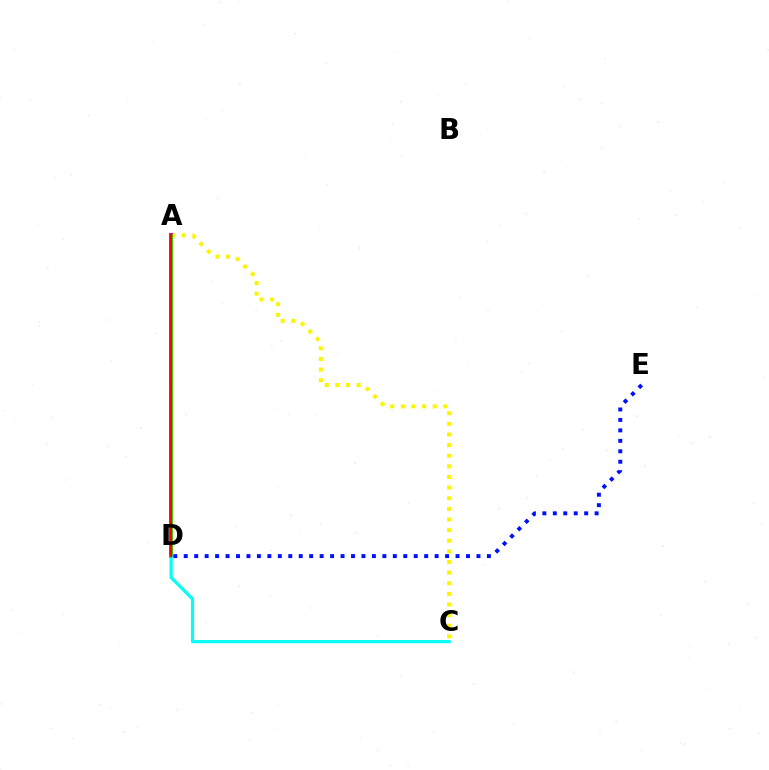{('A', 'C'): [{'color': '#fcf500', 'line_style': 'dotted', 'thickness': 2.89}], ('A', 'D'): [{'color': '#ee00ff', 'line_style': 'solid', 'thickness': 2.88}, {'color': '#08ff00', 'line_style': 'solid', 'thickness': 2.04}, {'color': '#ff0000', 'line_style': 'solid', 'thickness': 1.66}], ('D', 'E'): [{'color': '#0010ff', 'line_style': 'dotted', 'thickness': 2.84}], ('C', 'D'): [{'color': '#00fff6', 'line_style': 'solid', 'thickness': 2.27}]}